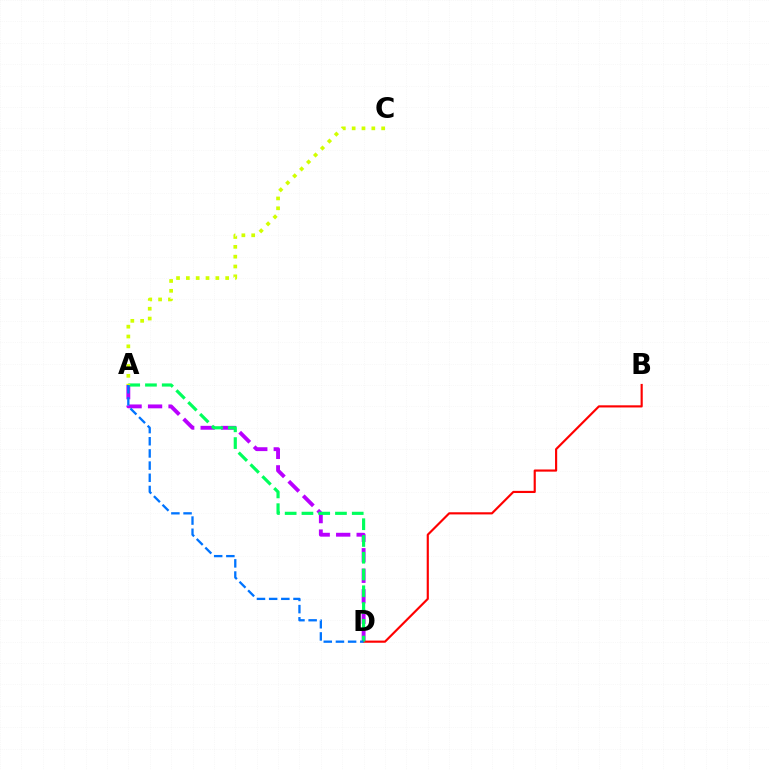{('A', 'D'): [{'color': '#b900ff', 'line_style': 'dashed', 'thickness': 2.78}, {'color': '#00ff5c', 'line_style': 'dashed', 'thickness': 2.28}, {'color': '#0074ff', 'line_style': 'dashed', 'thickness': 1.65}], ('B', 'D'): [{'color': '#ff0000', 'line_style': 'solid', 'thickness': 1.55}], ('A', 'C'): [{'color': '#d1ff00', 'line_style': 'dotted', 'thickness': 2.67}]}